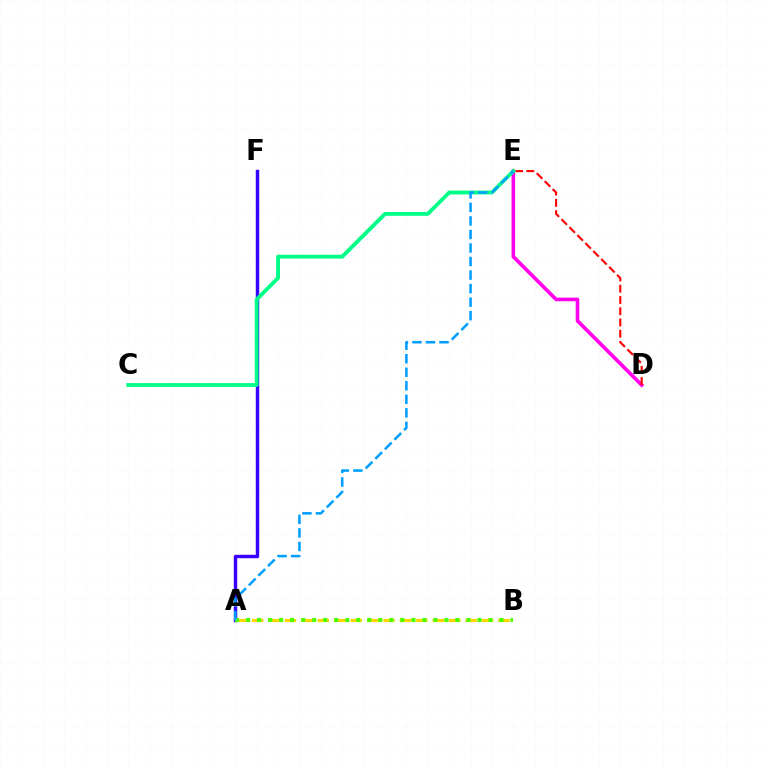{('D', 'E'): [{'color': '#ff00ed', 'line_style': 'solid', 'thickness': 2.6}, {'color': '#ff0000', 'line_style': 'dashed', 'thickness': 1.53}], ('A', 'F'): [{'color': '#3700ff', 'line_style': 'solid', 'thickness': 2.46}], ('A', 'B'): [{'color': '#ffd500', 'line_style': 'dashed', 'thickness': 2.23}, {'color': '#4fff00', 'line_style': 'dotted', 'thickness': 2.99}], ('C', 'E'): [{'color': '#00ff86', 'line_style': 'solid', 'thickness': 2.77}], ('A', 'E'): [{'color': '#009eff', 'line_style': 'dashed', 'thickness': 1.84}]}